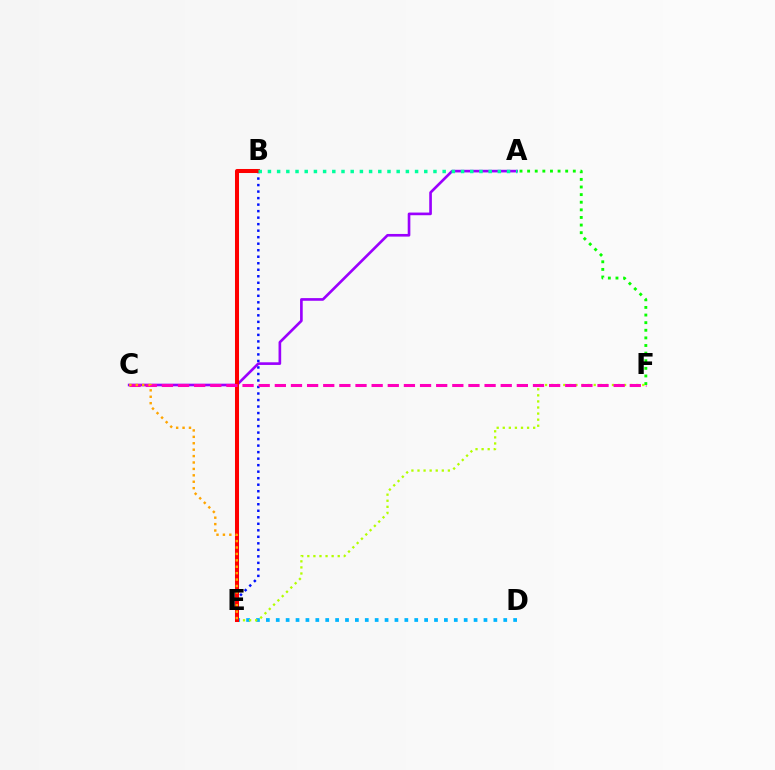{('B', 'E'): [{'color': '#0010ff', 'line_style': 'dotted', 'thickness': 1.77}, {'color': '#ff0000', 'line_style': 'solid', 'thickness': 2.9}], ('D', 'E'): [{'color': '#00b5ff', 'line_style': 'dotted', 'thickness': 2.69}], ('A', 'C'): [{'color': '#9b00ff', 'line_style': 'solid', 'thickness': 1.91}], ('E', 'F'): [{'color': '#b3ff00', 'line_style': 'dotted', 'thickness': 1.65}], ('C', 'F'): [{'color': '#ff00bd', 'line_style': 'dashed', 'thickness': 2.19}], ('A', 'F'): [{'color': '#08ff00', 'line_style': 'dotted', 'thickness': 2.07}], ('A', 'B'): [{'color': '#00ff9d', 'line_style': 'dotted', 'thickness': 2.5}], ('C', 'E'): [{'color': '#ffa500', 'line_style': 'dotted', 'thickness': 1.74}]}